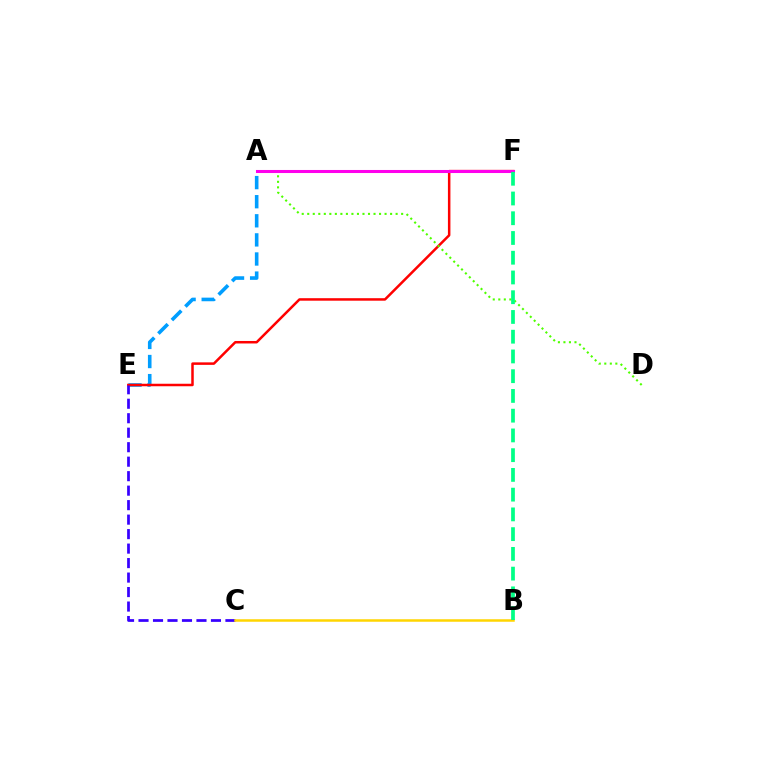{('A', 'E'): [{'color': '#009eff', 'line_style': 'dashed', 'thickness': 2.59}], ('E', 'F'): [{'color': '#ff0000', 'line_style': 'solid', 'thickness': 1.8}], ('C', 'E'): [{'color': '#3700ff', 'line_style': 'dashed', 'thickness': 1.97}], ('A', 'D'): [{'color': '#4fff00', 'line_style': 'dotted', 'thickness': 1.5}], ('B', 'C'): [{'color': '#ffd500', 'line_style': 'solid', 'thickness': 1.8}], ('A', 'F'): [{'color': '#ff00ed', 'line_style': 'solid', 'thickness': 2.2}], ('B', 'F'): [{'color': '#00ff86', 'line_style': 'dashed', 'thickness': 2.68}]}